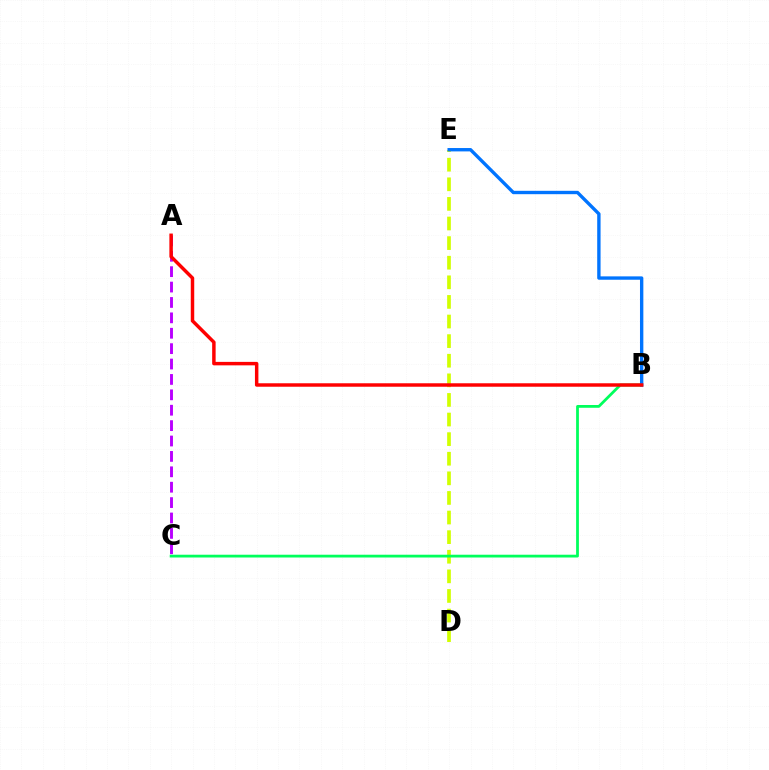{('A', 'C'): [{'color': '#b900ff', 'line_style': 'dashed', 'thickness': 2.09}], ('D', 'E'): [{'color': '#d1ff00', 'line_style': 'dashed', 'thickness': 2.66}], ('B', 'C'): [{'color': '#00ff5c', 'line_style': 'solid', 'thickness': 2.0}], ('B', 'E'): [{'color': '#0074ff', 'line_style': 'solid', 'thickness': 2.42}], ('A', 'B'): [{'color': '#ff0000', 'line_style': 'solid', 'thickness': 2.49}]}